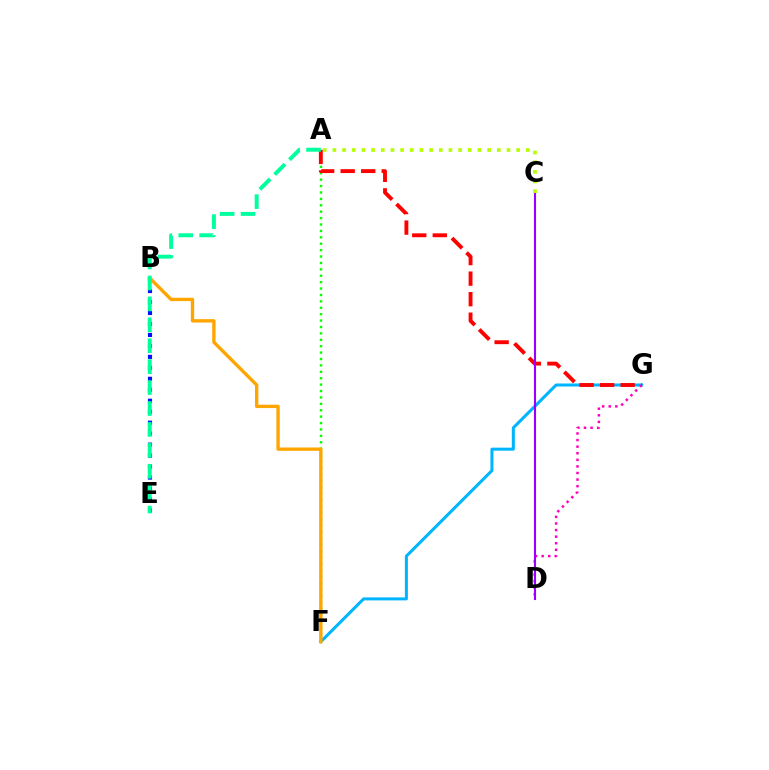{('F', 'G'): [{'color': '#00b5ff', 'line_style': 'solid', 'thickness': 2.18}], ('A', 'F'): [{'color': '#08ff00', 'line_style': 'dotted', 'thickness': 1.74}], ('B', 'E'): [{'color': '#0010ff', 'line_style': 'dotted', 'thickness': 2.98}], ('B', 'F'): [{'color': '#ffa500', 'line_style': 'solid', 'thickness': 2.42}], ('A', 'G'): [{'color': '#ff0000', 'line_style': 'dashed', 'thickness': 2.79}], ('A', 'E'): [{'color': '#00ff9d', 'line_style': 'dashed', 'thickness': 2.84}], ('D', 'G'): [{'color': '#ff00bd', 'line_style': 'dotted', 'thickness': 1.79}], ('C', 'D'): [{'color': '#9b00ff', 'line_style': 'solid', 'thickness': 1.51}], ('A', 'C'): [{'color': '#b3ff00', 'line_style': 'dotted', 'thickness': 2.63}]}